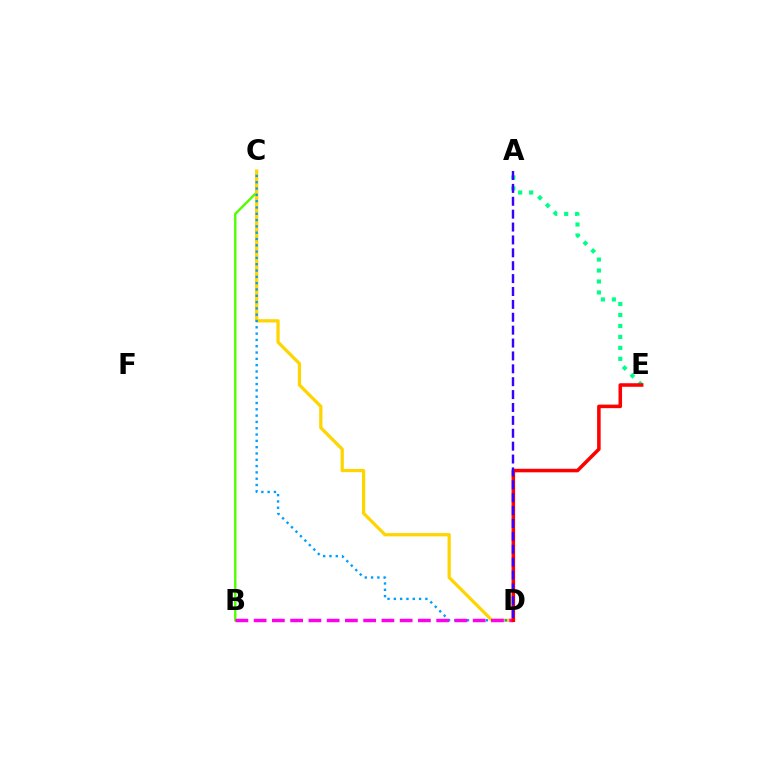{('B', 'C'): [{'color': '#4fff00', 'line_style': 'solid', 'thickness': 1.73}], ('A', 'E'): [{'color': '#00ff86', 'line_style': 'dotted', 'thickness': 2.98}], ('C', 'D'): [{'color': '#ffd500', 'line_style': 'solid', 'thickness': 2.34}, {'color': '#009eff', 'line_style': 'dotted', 'thickness': 1.71}], ('B', 'D'): [{'color': '#ff00ed', 'line_style': 'dashed', 'thickness': 2.48}], ('D', 'E'): [{'color': '#ff0000', 'line_style': 'solid', 'thickness': 2.55}], ('A', 'D'): [{'color': '#3700ff', 'line_style': 'dashed', 'thickness': 1.75}]}